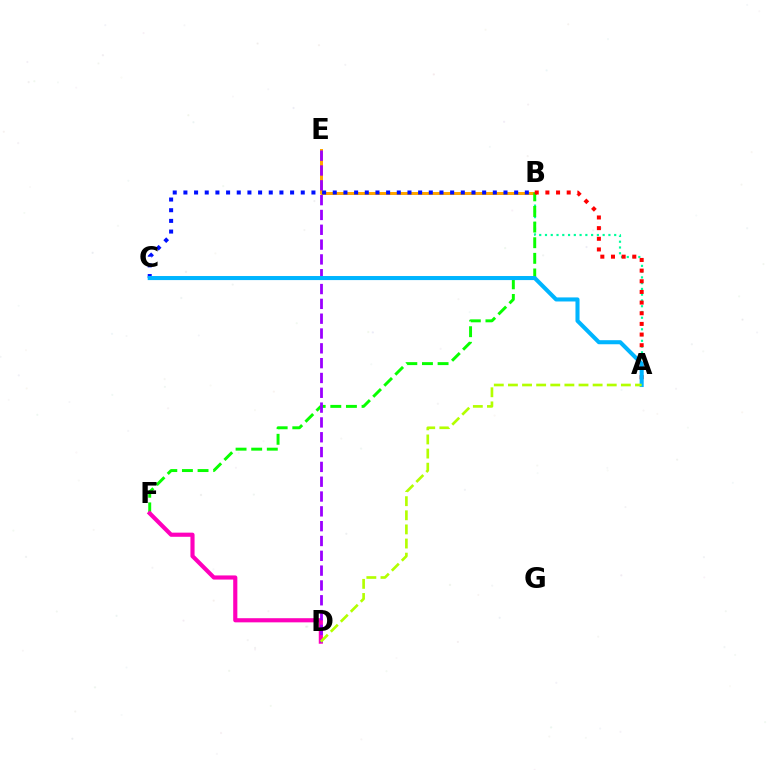{('A', 'B'): [{'color': '#00ff9d', 'line_style': 'dotted', 'thickness': 1.57}, {'color': '#ff0000', 'line_style': 'dotted', 'thickness': 2.9}], ('B', 'E'): [{'color': '#ffa500', 'line_style': 'solid', 'thickness': 2.15}], ('B', 'F'): [{'color': '#08ff00', 'line_style': 'dashed', 'thickness': 2.12}], ('B', 'C'): [{'color': '#0010ff', 'line_style': 'dotted', 'thickness': 2.9}], ('D', 'F'): [{'color': '#ff00bd', 'line_style': 'solid', 'thickness': 2.98}], ('D', 'E'): [{'color': '#9b00ff', 'line_style': 'dashed', 'thickness': 2.01}], ('A', 'C'): [{'color': '#00b5ff', 'line_style': 'solid', 'thickness': 2.92}], ('A', 'D'): [{'color': '#b3ff00', 'line_style': 'dashed', 'thickness': 1.92}]}